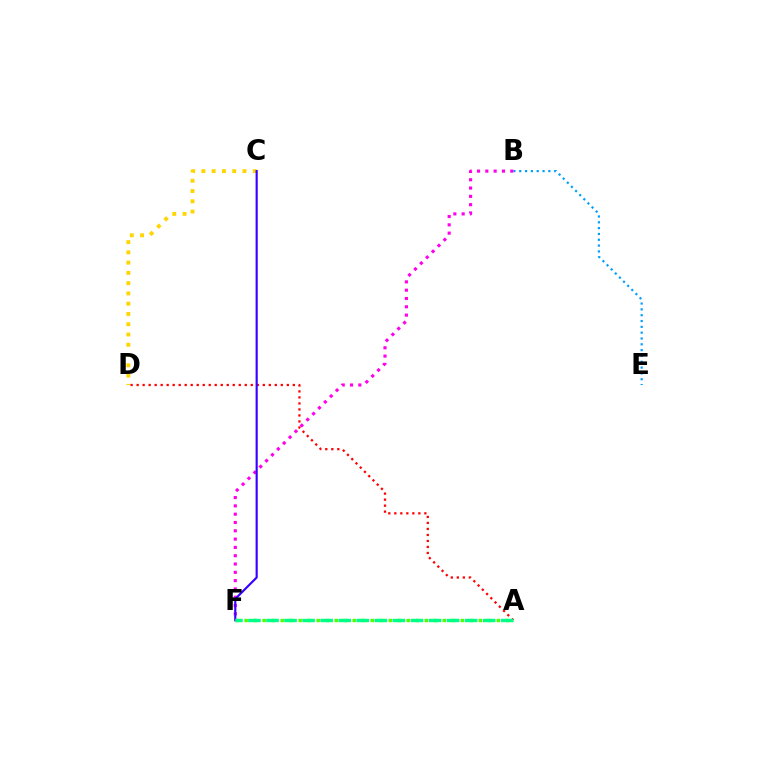{('C', 'D'): [{'color': '#ffd500', 'line_style': 'dotted', 'thickness': 2.79}], ('B', 'E'): [{'color': '#009eff', 'line_style': 'dotted', 'thickness': 1.58}], ('A', 'D'): [{'color': '#ff0000', 'line_style': 'dotted', 'thickness': 1.63}], ('B', 'F'): [{'color': '#ff00ed', 'line_style': 'dotted', 'thickness': 2.26}], ('C', 'F'): [{'color': '#3700ff', 'line_style': 'solid', 'thickness': 1.56}], ('A', 'F'): [{'color': '#4fff00', 'line_style': 'dotted', 'thickness': 2.45}, {'color': '#00ff86', 'line_style': 'dashed', 'thickness': 2.45}]}